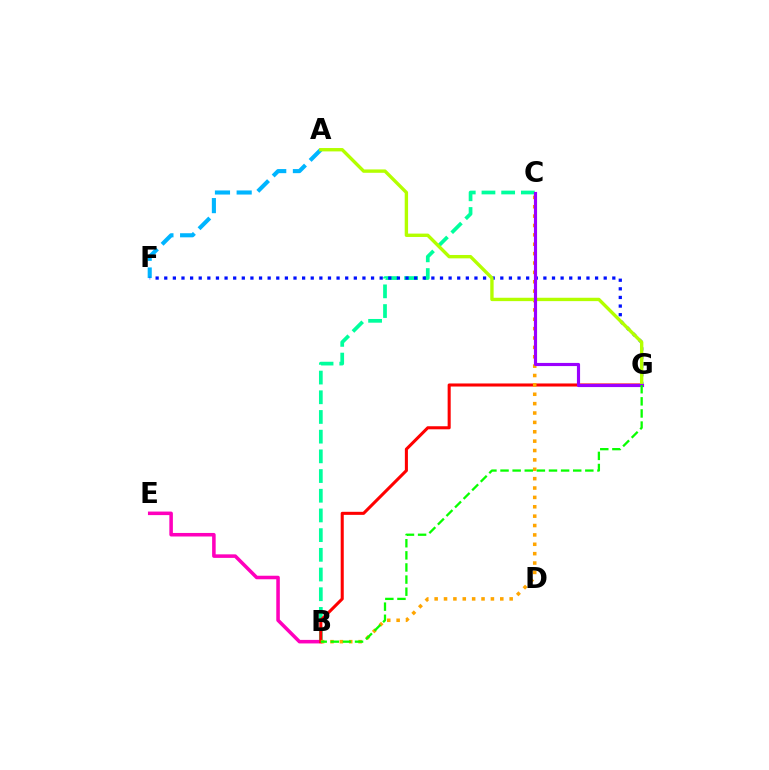{('B', 'E'): [{'color': '#ff00bd', 'line_style': 'solid', 'thickness': 2.55}], ('B', 'C'): [{'color': '#00ff9d', 'line_style': 'dashed', 'thickness': 2.68}, {'color': '#ffa500', 'line_style': 'dotted', 'thickness': 2.55}], ('B', 'G'): [{'color': '#ff0000', 'line_style': 'solid', 'thickness': 2.2}, {'color': '#08ff00', 'line_style': 'dashed', 'thickness': 1.65}], ('A', 'F'): [{'color': '#00b5ff', 'line_style': 'dashed', 'thickness': 2.95}], ('F', 'G'): [{'color': '#0010ff', 'line_style': 'dotted', 'thickness': 2.34}], ('A', 'G'): [{'color': '#b3ff00', 'line_style': 'solid', 'thickness': 2.43}], ('C', 'G'): [{'color': '#9b00ff', 'line_style': 'solid', 'thickness': 2.27}]}